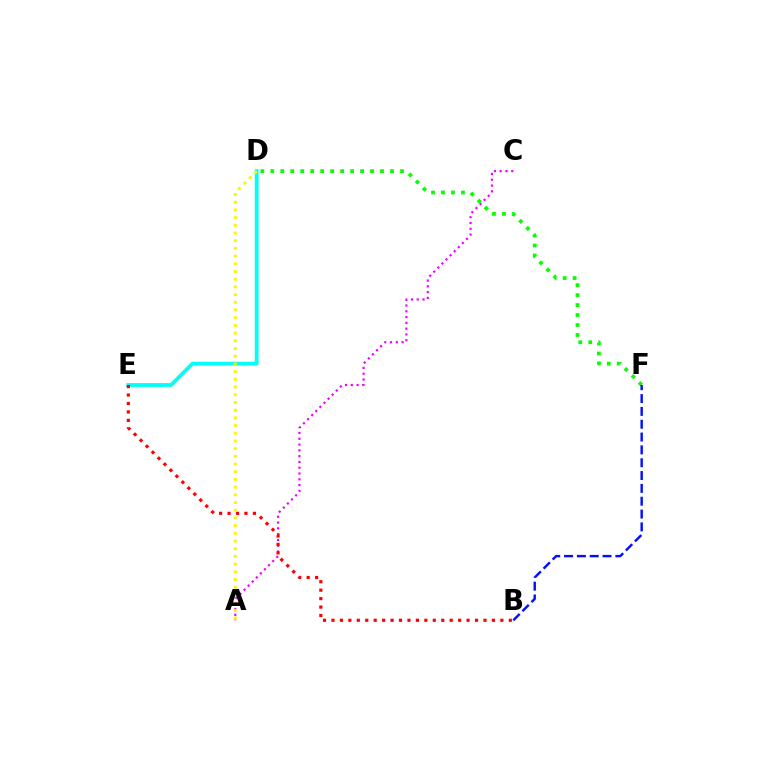{('D', 'E'): [{'color': '#00fff6', 'line_style': 'solid', 'thickness': 2.73}], ('A', 'C'): [{'color': '#ee00ff', 'line_style': 'dotted', 'thickness': 1.57}], ('B', 'E'): [{'color': '#ff0000', 'line_style': 'dotted', 'thickness': 2.29}], ('D', 'F'): [{'color': '#08ff00', 'line_style': 'dotted', 'thickness': 2.71}], ('B', 'F'): [{'color': '#0010ff', 'line_style': 'dashed', 'thickness': 1.74}], ('A', 'D'): [{'color': '#fcf500', 'line_style': 'dotted', 'thickness': 2.09}]}